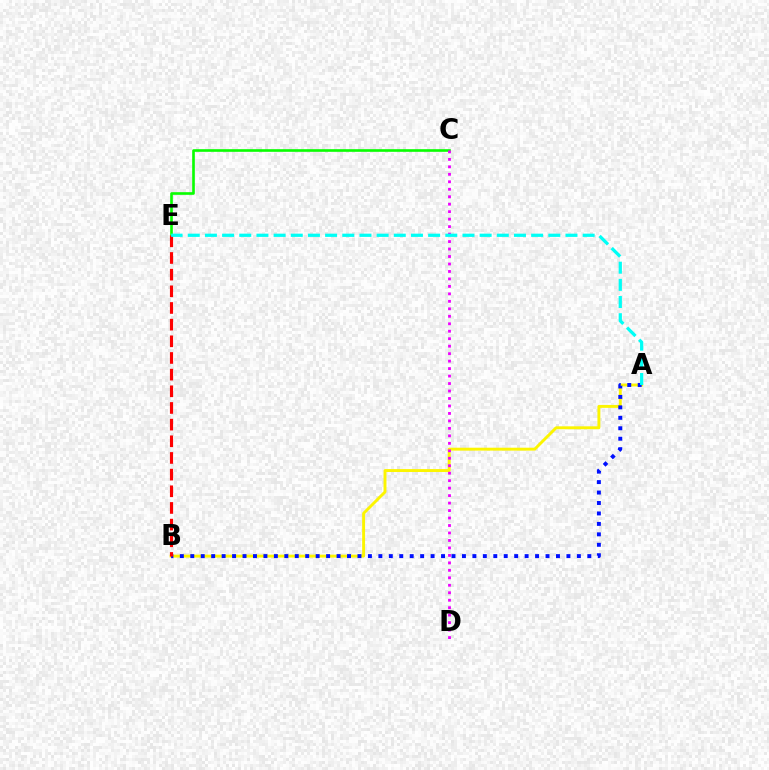{('A', 'B'): [{'color': '#fcf500', 'line_style': 'solid', 'thickness': 2.1}, {'color': '#0010ff', 'line_style': 'dotted', 'thickness': 2.84}], ('C', 'E'): [{'color': '#08ff00', 'line_style': 'solid', 'thickness': 1.9}], ('B', 'E'): [{'color': '#ff0000', 'line_style': 'dashed', 'thickness': 2.26}], ('C', 'D'): [{'color': '#ee00ff', 'line_style': 'dotted', 'thickness': 2.03}], ('A', 'E'): [{'color': '#00fff6', 'line_style': 'dashed', 'thickness': 2.33}]}